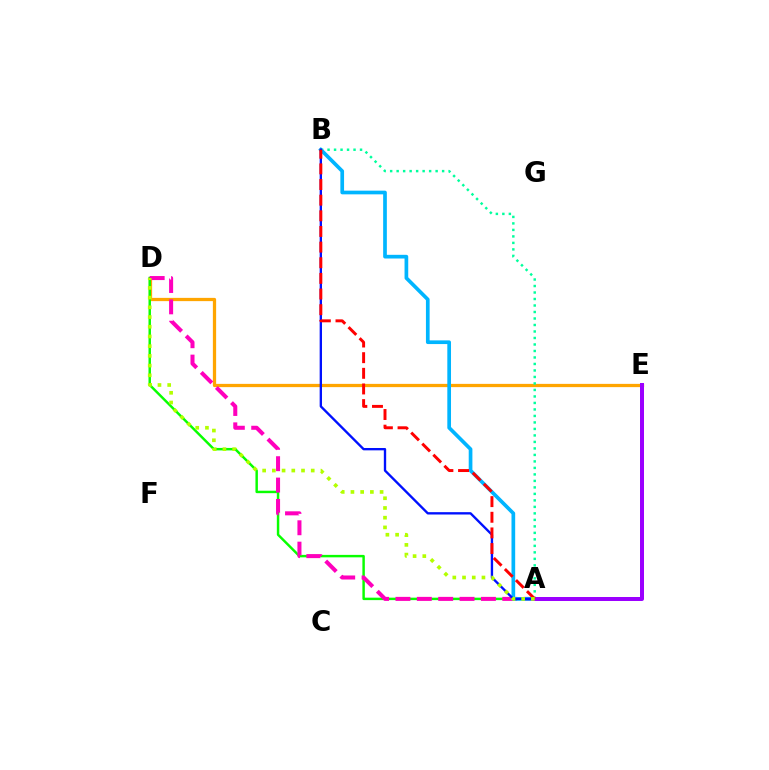{('D', 'E'): [{'color': '#ffa500', 'line_style': 'solid', 'thickness': 2.35}], ('A', 'D'): [{'color': '#08ff00', 'line_style': 'solid', 'thickness': 1.77}, {'color': '#ff00bd', 'line_style': 'dashed', 'thickness': 2.9}, {'color': '#b3ff00', 'line_style': 'dotted', 'thickness': 2.64}], ('A', 'B'): [{'color': '#00ff9d', 'line_style': 'dotted', 'thickness': 1.77}, {'color': '#00b5ff', 'line_style': 'solid', 'thickness': 2.66}, {'color': '#0010ff', 'line_style': 'solid', 'thickness': 1.69}, {'color': '#ff0000', 'line_style': 'dashed', 'thickness': 2.13}], ('A', 'E'): [{'color': '#9b00ff', 'line_style': 'solid', 'thickness': 2.87}]}